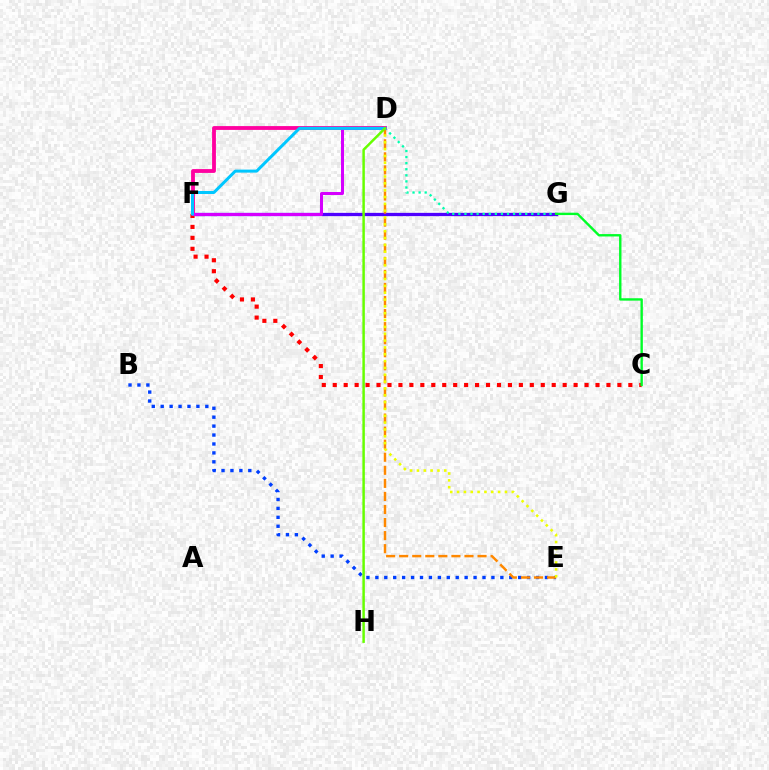{('B', 'E'): [{'color': '#003fff', 'line_style': 'dotted', 'thickness': 2.43}], ('F', 'G'): [{'color': '#4f00ff', 'line_style': 'solid', 'thickness': 2.36}], ('D', 'F'): [{'color': '#ff00a0', 'line_style': 'solid', 'thickness': 2.75}, {'color': '#d600ff', 'line_style': 'solid', 'thickness': 2.16}, {'color': '#00c7ff', 'line_style': 'solid', 'thickness': 2.17}], ('D', 'G'): [{'color': '#00ffaf', 'line_style': 'dotted', 'thickness': 1.65}], ('C', 'F'): [{'color': '#ff0000', 'line_style': 'dotted', 'thickness': 2.97}], ('C', 'G'): [{'color': '#00ff27', 'line_style': 'solid', 'thickness': 1.71}], ('D', 'E'): [{'color': '#ff8800', 'line_style': 'dashed', 'thickness': 1.77}, {'color': '#eeff00', 'line_style': 'dotted', 'thickness': 1.86}], ('D', 'H'): [{'color': '#66ff00', 'line_style': 'solid', 'thickness': 1.78}]}